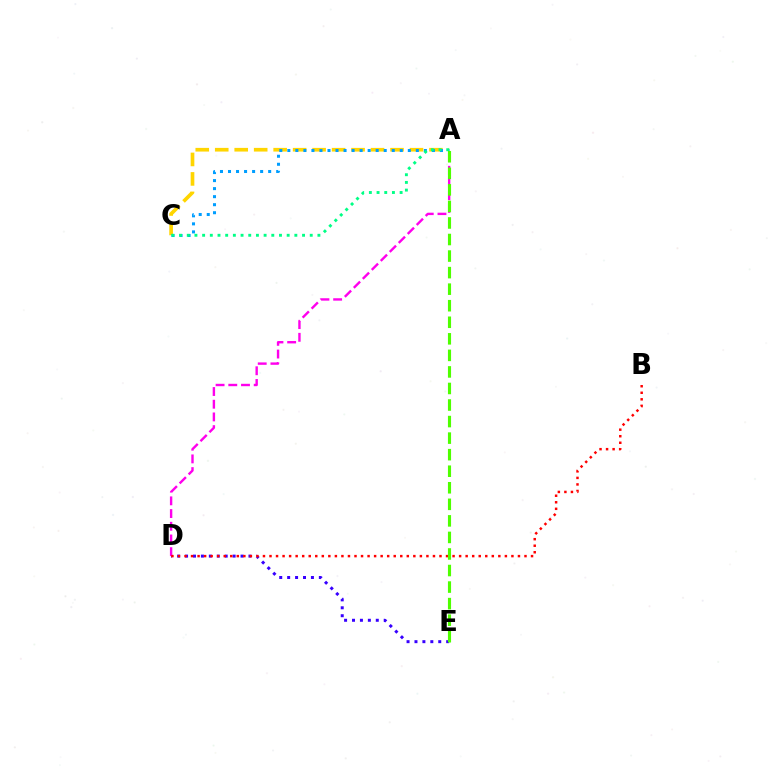{('D', 'E'): [{'color': '#3700ff', 'line_style': 'dotted', 'thickness': 2.15}], ('A', 'C'): [{'color': '#ffd500', 'line_style': 'dashed', 'thickness': 2.65}, {'color': '#009eff', 'line_style': 'dotted', 'thickness': 2.18}, {'color': '#00ff86', 'line_style': 'dotted', 'thickness': 2.09}], ('A', 'D'): [{'color': '#ff00ed', 'line_style': 'dashed', 'thickness': 1.73}], ('B', 'D'): [{'color': '#ff0000', 'line_style': 'dotted', 'thickness': 1.78}], ('A', 'E'): [{'color': '#4fff00', 'line_style': 'dashed', 'thickness': 2.25}]}